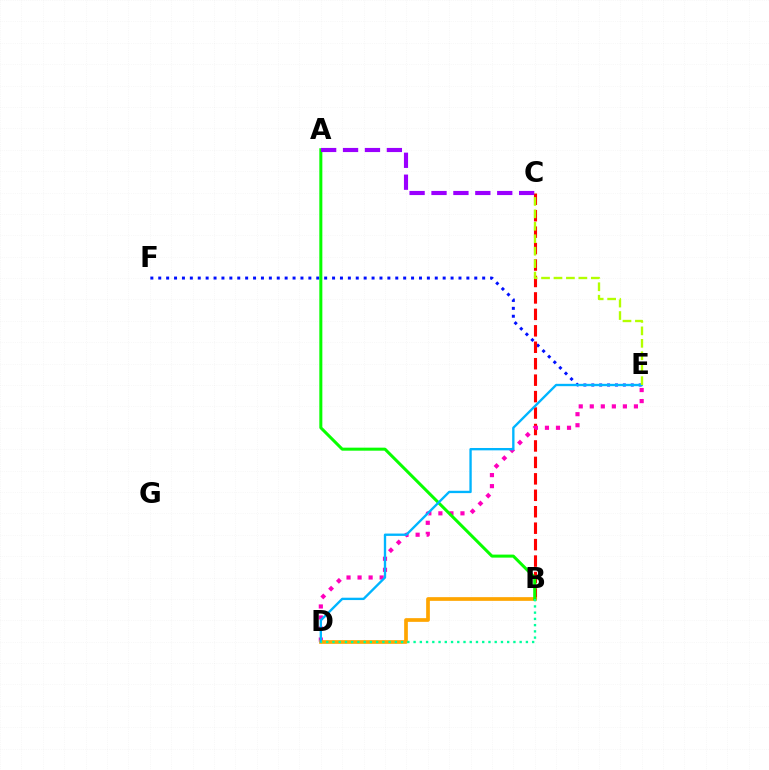{('E', 'F'): [{'color': '#0010ff', 'line_style': 'dotted', 'thickness': 2.15}], ('B', 'C'): [{'color': '#ff0000', 'line_style': 'dashed', 'thickness': 2.23}], ('D', 'E'): [{'color': '#ff00bd', 'line_style': 'dotted', 'thickness': 3.0}, {'color': '#00b5ff', 'line_style': 'solid', 'thickness': 1.69}], ('B', 'D'): [{'color': '#ffa500', 'line_style': 'solid', 'thickness': 2.67}, {'color': '#00ff9d', 'line_style': 'dotted', 'thickness': 1.7}], ('A', 'B'): [{'color': '#08ff00', 'line_style': 'solid', 'thickness': 2.17}], ('A', 'C'): [{'color': '#9b00ff', 'line_style': 'dashed', 'thickness': 2.98}], ('C', 'E'): [{'color': '#b3ff00', 'line_style': 'dashed', 'thickness': 1.69}]}